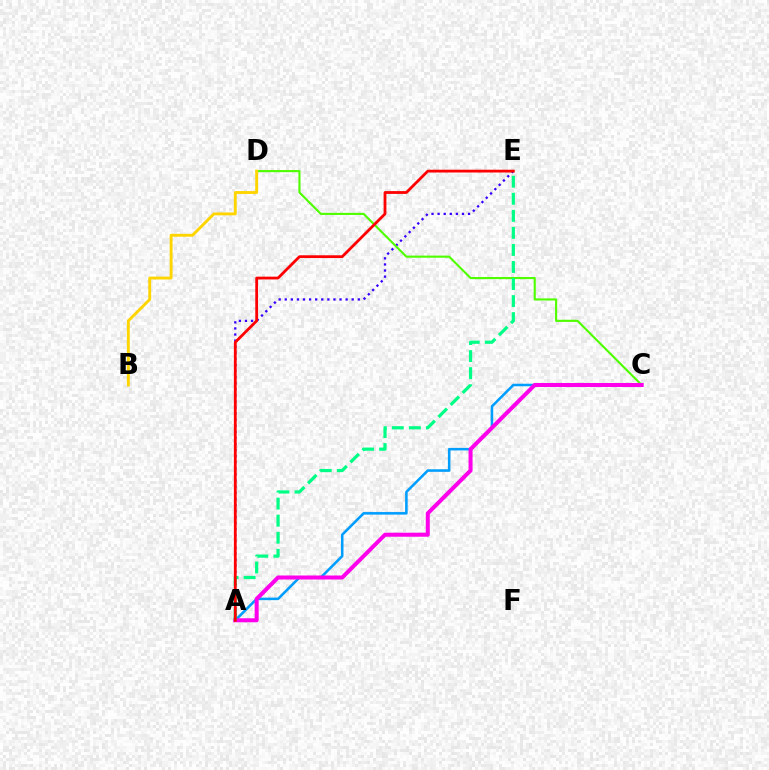{('A', 'E'): [{'color': '#3700ff', 'line_style': 'dotted', 'thickness': 1.65}, {'color': '#00ff86', 'line_style': 'dashed', 'thickness': 2.32}, {'color': '#ff0000', 'line_style': 'solid', 'thickness': 2.01}], ('A', 'C'): [{'color': '#009eff', 'line_style': 'solid', 'thickness': 1.83}, {'color': '#ff00ed', 'line_style': 'solid', 'thickness': 2.89}], ('C', 'D'): [{'color': '#4fff00', 'line_style': 'solid', 'thickness': 1.53}], ('B', 'D'): [{'color': '#ffd500', 'line_style': 'solid', 'thickness': 2.08}]}